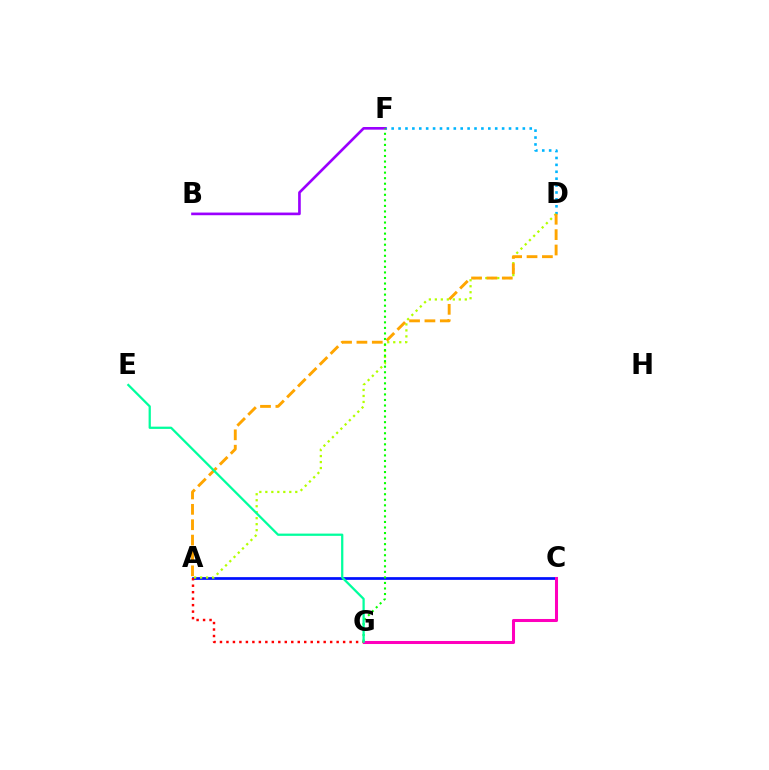{('A', 'C'): [{'color': '#0010ff', 'line_style': 'solid', 'thickness': 1.96}], ('A', 'G'): [{'color': '#ff0000', 'line_style': 'dotted', 'thickness': 1.76}], ('D', 'F'): [{'color': '#00b5ff', 'line_style': 'dotted', 'thickness': 1.88}], ('A', 'D'): [{'color': '#b3ff00', 'line_style': 'dotted', 'thickness': 1.63}, {'color': '#ffa500', 'line_style': 'dashed', 'thickness': 2.09}], ('B', 'F'): [{'color': '#9b00ff', 'line_style': 'solid', 'thickness': 1.91}], ('F', 'G'): [{'color': '#08ff00', 'line_style': 'dotted', 'thickness': 1.51}], ('C', 'G'): [{'color': '#ff00bd', 'line_style': 'solid', 'thickness': 2.19}], ('E', 'G'): [{'color': '#00ff9d', 'line_style': 'solid', 'thickness': 1.63}]}